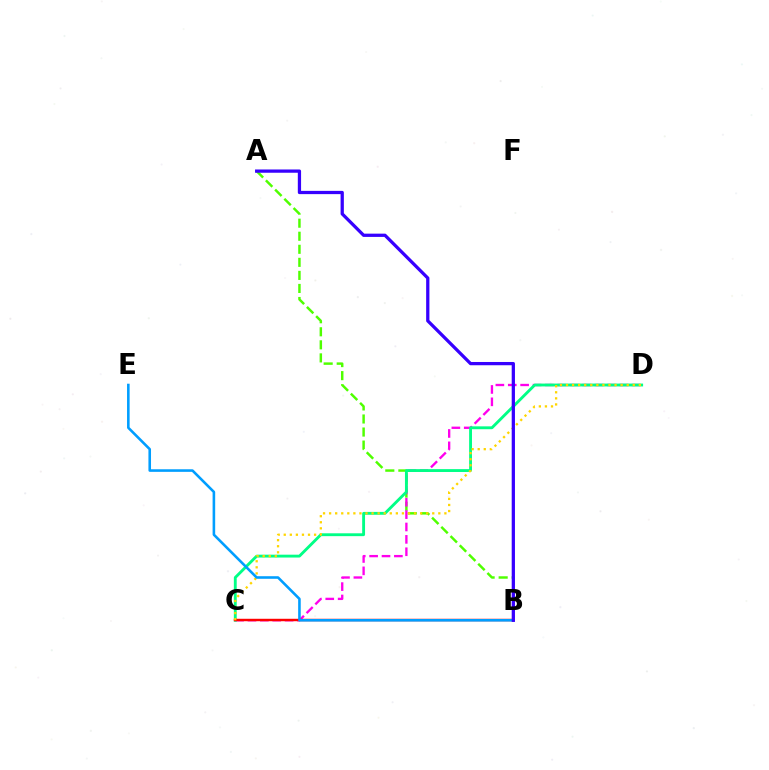{('A', 'B'): [{'color': '#4fff00', 'line_style': 'dashed', 'thickness': 1.77}, {'color': '#3700ff', 'line_style': 'solid', 'thickness': 2.35}], ('C', 'D'): [{'color': '#ff00ed', 'line_style': 'dashed', 'thickness': 1.68}, {'color': '#00ff86', 'line_style': 'solid', 'thickness': 2.06}, {'color': '#ffd500', 'line_style': 'dotted', 'thickness': 1.65}], ('B', 'C'): [{'color': '#ff0000', 'line_style': 'solid', 'thickness': 1.75}], ('B', 'E'): [{'color': '#009eff', 'line_style': 'solid', 'thickness': 1.86}]}